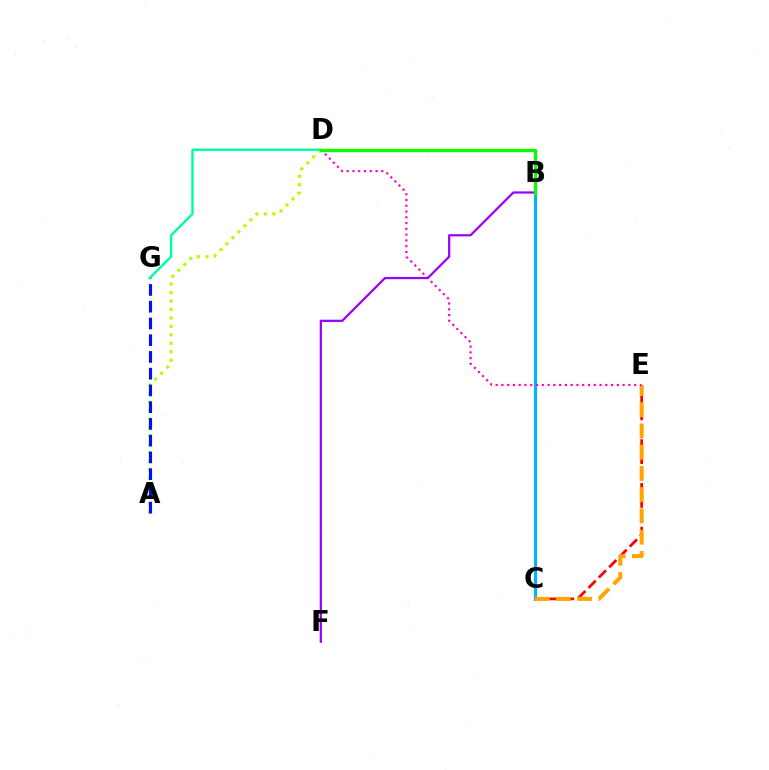{('A', 'D'): [{'color': '#b3ff00', 'line_style': 'dotted', 'thickness': 2.3}], ('B', 'C'): [{'color': '#00b5ff', 'line_style': 'solid', 'thickness': 2.28}], ('C', 'E'): [{'color': '#ff0000', 'line_style': 'dashed', 'thickness': 1.98}, {'color': '#ffa500', 'line_style': 'dashed', 'thickness': 2.89}], ('A', 'G'): [{'color': '#0010ff', 'line_style': 'dashed', 'thickness': 2.27}], ('D', 'E'): [{'color': '#ff00bd', 'line_style': 'dotted', 'thickness': 1.57}], ('D', 'G'): [{'color': '#00ff9d', 'line_style': 'solid', 'thickness': 1.73}], ('B', 'F'): [{'color': '#9b00ff', 'line_style': 'solid', 'thickness': 1.61}], ('B', 'D'): [{'color': '#08ff00', 'line_style': 'solid', 'thickness': 2.35}]}